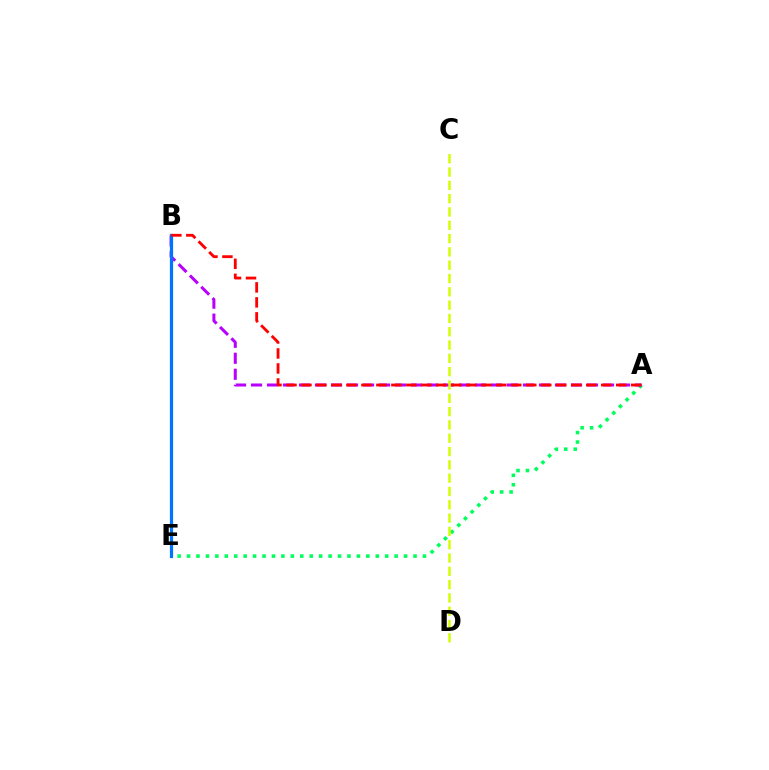{('A', 'E'): [{'color': '#00ff5c', 'line_style': 'dotted', 'thickness': 2.56}], ('A', 'B'): [{'color': '#b900ff', 'line_style': 'dashed', 'thickness': 2.17}, {'color': '#ff0000', 'line_style': 'dashed', 'thickness': 2.04}], ('B', 'E'): [{'color': '#0074ff', 'line_style': 'solid', 'thickness': 2.32}], ('C', 'D'): [{'color': '#d1ff00', 'line_style': 'dashed', 'thickness': 1.81}]}